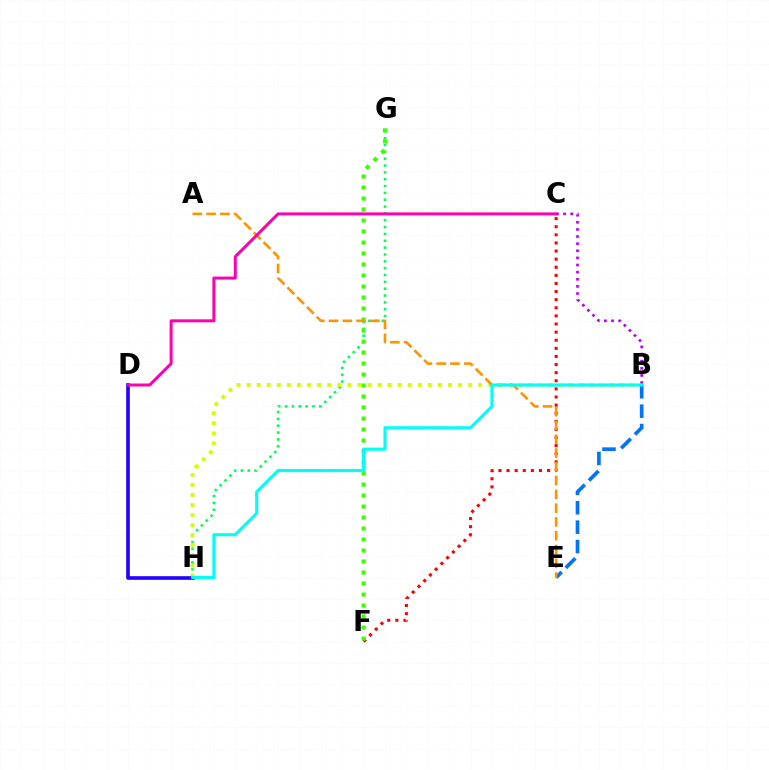{('C', 'F'): [{'color': '#ff0000', 'line_style': 'dotted', 'thickness': 2.2}], ('G', 'H'): [{'color': '#00ff5c', 'line_style': 'dotted', 'thickness': 1.86}], ('B', 'H'): [{'color': '#d1ff00', 'line_style': 'dotted', 'thickness': 2.74}, {'color': '#00fff6', 'line_style': 'solid', 'thickness': 2.23}], ('F', 'G'): [{'color': '#3dff00', 'line_style': 'dotted', 'thickness': 2.99}], ('B', 'E'): [{'color': '#0074ff', 'line_style': 'dashed', 'thickness': 2.63}], ('A', 'E'): [{'color': '#ff9400', 'line_style': 'dashed', 'thickness': 1.87}], ('D', 'H'): [{'color': '#2500ff', 'line_style': 'solid', 'thickness': 2.61}], ('B', 'C'): [{'color': '#b900ff', 'line_style': 'dotted', 'thickness': 1.93}], ('C', 'D'): [{'color': '#ff00ac', 'line_style': 'solid', 'thickness': 2.16}]}